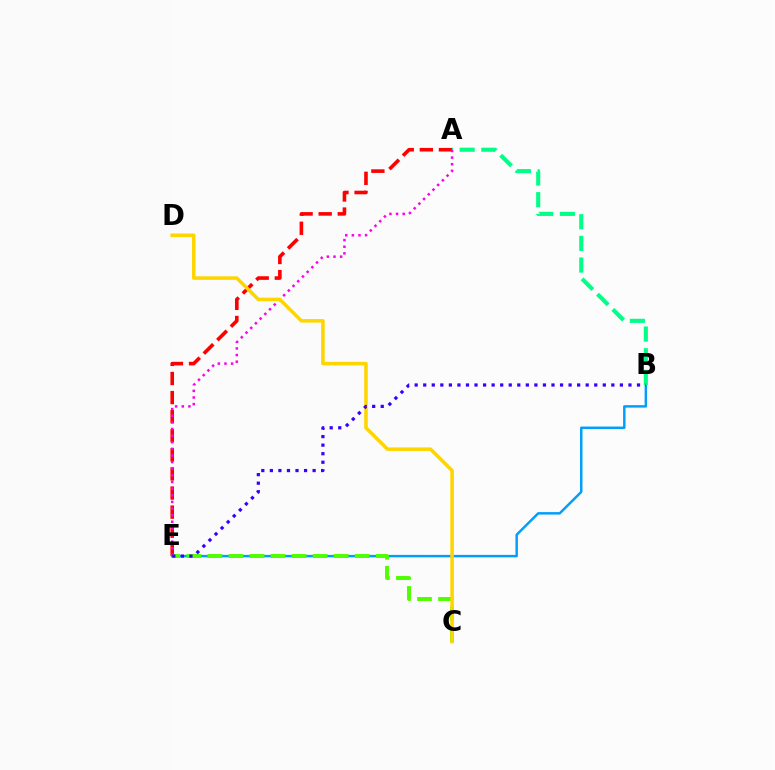{('A', 'E'): [{'color': '#ff0000', 'line_style': 'dashed', 'thickness': 2.59}, {'color': '#ff00ed', 'line_style': 'dotted', 'thickness': 1.8}], ('B', 'E'): [{'color': '#009eff', 'line_style': 'solid', 'thickness': 1.77}, {'color': '#3700ff', 'line_style': 'dotted', 'thickness': 2.32}], ('A', 'B'): [{'color': '#00ff86', 'line_style': 'dashed', 'thickness': 2.95}], ('C', 'E'): [{'color': '#4fff00', 'line_style': 'dashed', 'thickness': 2.86}], ('C', 'D'): [{'color': '#ffd500', 'line_style': 'solid', 'thickness': 2.55}]}